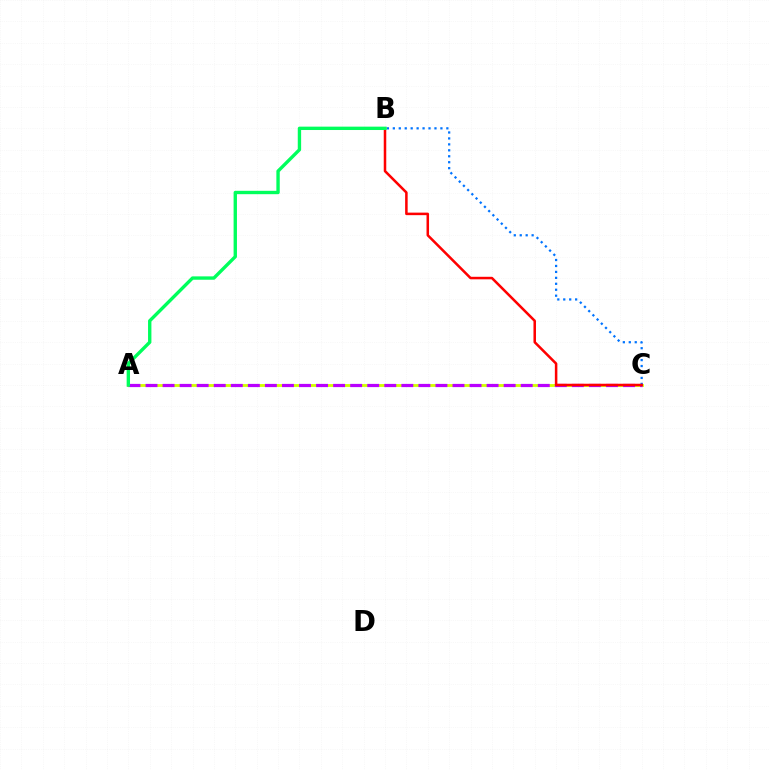{('A', 'C'): [{'color': '#d1ff00', 'line_style': 'solid', 'thickness': 2.04}, {'color': '#b900ff', 'line_style': 'dashed', 'thickness': 2.32}], ('B', 'C'): [{'color': '#0074ff', 'line_style': 'dotted', 'thickness': 1.62}, {'color': '#ff0000', 'line_style': 'solid', 'thickness': 1.82}], ('A', 'B'): [{'color': '#00ff5c', 'line_style': 'solid', 'thickness': 2.42}]}